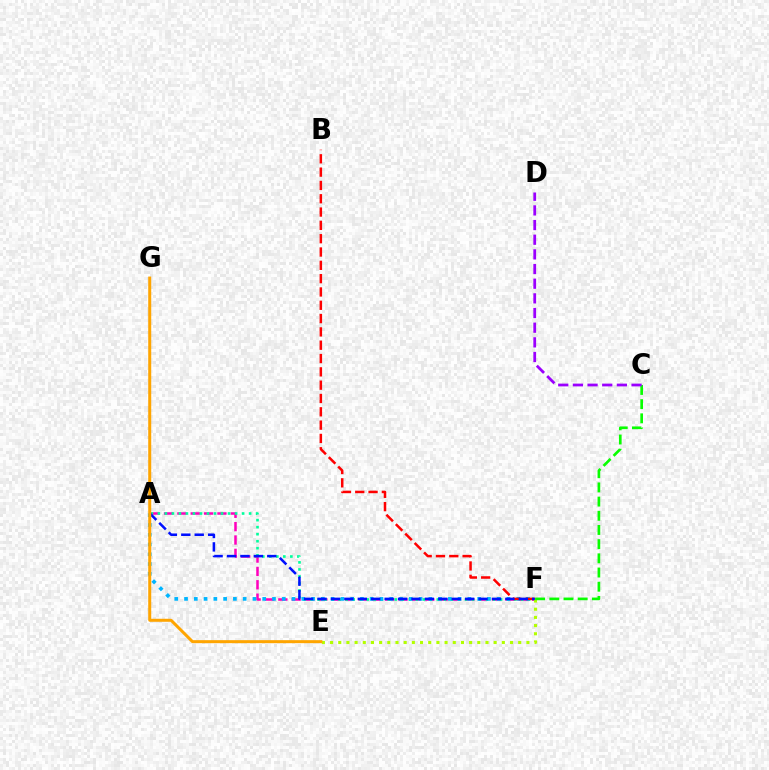{('A', 'F'): [{'color': '#ff00bd', 'line_style': 'dashed', 'thickness': 1.81}, {'color': '#00ff9d', 'line_style': 'dotted', 'thickness': 1.91}, {'color': '#00b5ff', 'line_style': 'dotted', 'thickness': 2.65}, {'color': '#0010ff', 'line_style': 'dashed', 'thickness': 1.82}], ('B', 'F'): [{'color': '#ff0000', 'line_style': 'dashed', 'thickness': 1.81}], ('E', 'F'): [{'color': '#b3ff00', 'line_style': 'dotted', 'thickness': 2.22}], ('C', 'F'): [{'color': '#08ff00', 'line_style': 'dashed', 'thickness': 1.93}], ('C', 'D'): [{'color': '#9b00ff', 'line_style': 'dashed', 'thickness': 1.99}], ('E', 'G'): [{'color': '#ffa500', 'line_style': 'solid', 'thickness': 2.17}]}